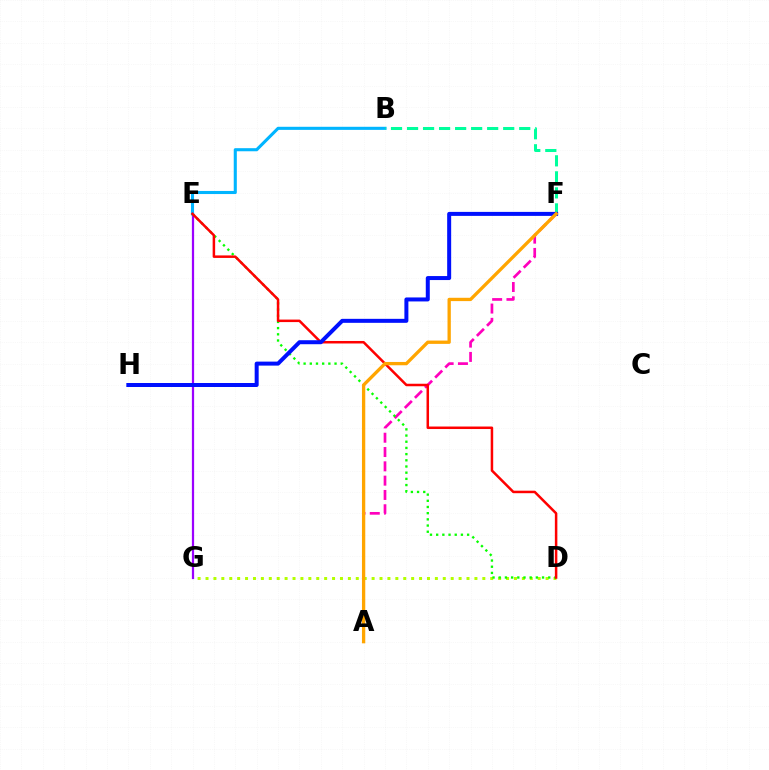{('A', 'F'): [{'color': '#ff00bd', 'line_style': 'dashed', 'thickness': 1.94}, {'color': '#ffa500', 'line_style': 'solid', 'thickness': 2.38}], ('E', 'G'): [{'color': '#9b00ff', 'line_style': 'solid', 'thickness': 1.61}], ('D', 'G'): [{'color': '#b3ff00', 'line_style': 'dotted', 'thickness': 2.15}], ('D', 'E'): [{'color': '#08ff00', 'line_style': 'dotted', 'thickness': 1.68}, {'color': '#ff0000', 'line_style': 'solid', 'thickness': 1.81}], ('B', 'E'): [{'color': '#00b5ff', 'line_style': 'solid', 'thickness': 2.22}], ('B', 'F'): [{'color': '#00ff9d', 'line_style': 'dashed', 'thickness': 2.18}], ('F', 'H'): [{'color': '#0010ff', 'line_style': 'solid', 'thickness': 2.88}]}